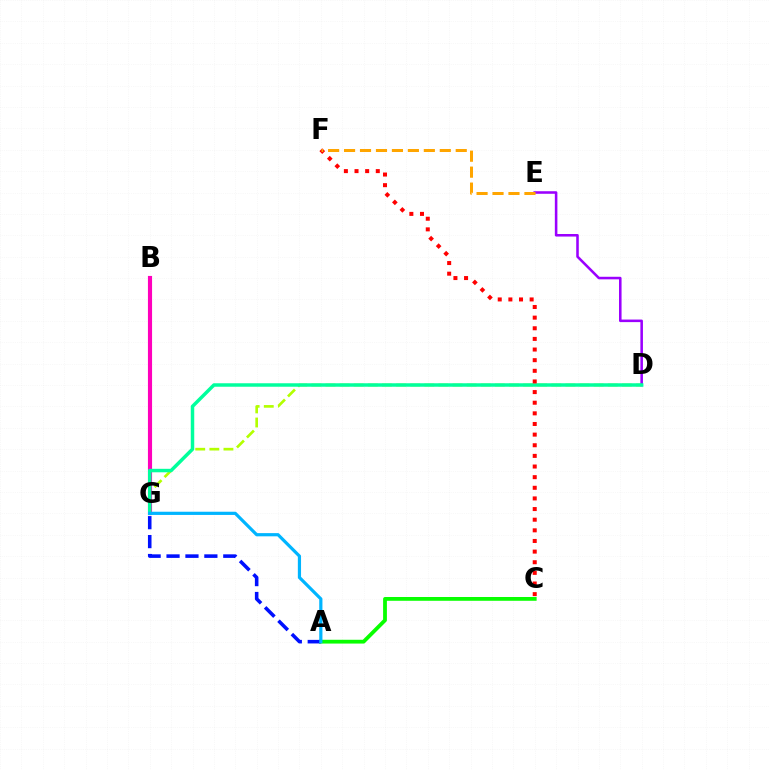{('D', 'G'): [{'color': '#b3ff00', 'line_style': 'dashed', 'thickness': 1.92}, {'color': '#00ff9d', 'line_style': 'solid', 'thickness': 2.5}], ('B', 'G'): [{'color': '#ff00bd', 'line_style': 'solid', 'thickness': 2.97}], ('D', 'E'): [{'color': '#9b00ff', 'line_style': 'solid', 'thickness': 1.84}], ('C', 'F'): [{'color': '#ff0000', 'line_style': 'dotted', 'thickness': 2.89}], ('E', 'F'): [{'color': '#ffa500', 'line_style': 'dashed', 'thickness': 2.17}], ('A', 'C'): [{'color': '#08ff00', 'line_style': 'solid', 'thickness': 2.73}], ('A', 'G'): [{'color': '#0010ff', 'line_style': 'dashed', 'thickness': 2.57}, {'color': '#00b5ff', 'line_style': 'solid', 'thickness': 2.3}]}